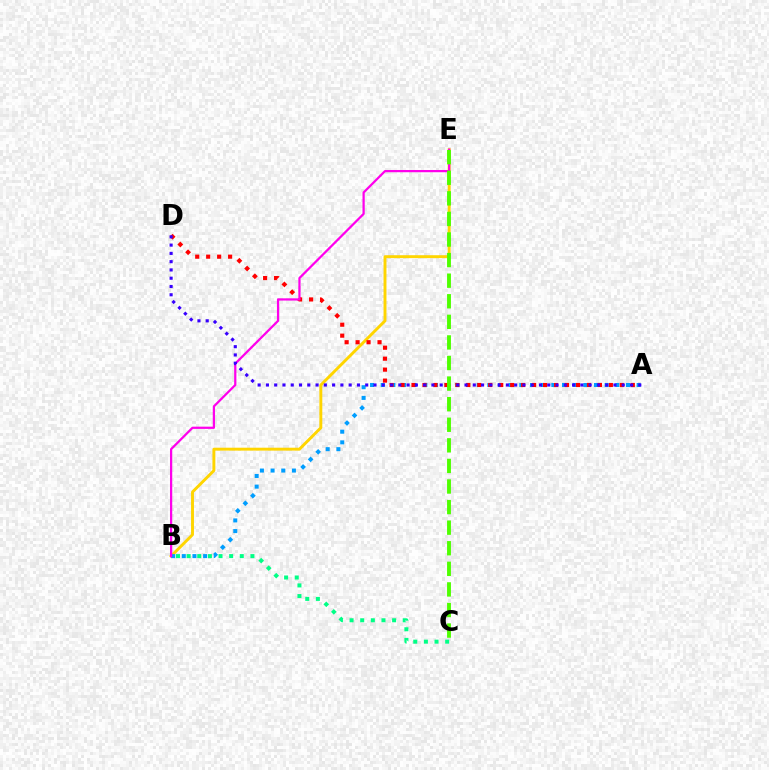{('B', 'E'): [{'color': '#ffd500', 'line_style': 'solid', 'thickness': 2.1}, {'color': '#ff00ed', 'line_style': 'solid', 'thickness': 1.61}], ('B', 'C'): [{'color': '#00ff86', 'line_style': 'dotted', 'thickness': 2.89}], ('A', 'B'): [{'color': '#009eff', 'line_style': 'dotted', 'thickness': 2.9}], ('A', 'D'): [{'color': '#ff0000', 'line_style': 'dotted', 'thickness': 2.98}, {'color': '#3700ff', 'line_style': 'dotted', 'thickness': 2.25}], ('C', 'E'): [{'color': '#4fff00', 'line_style': 'dashed', 'thickness': 2.8}]}